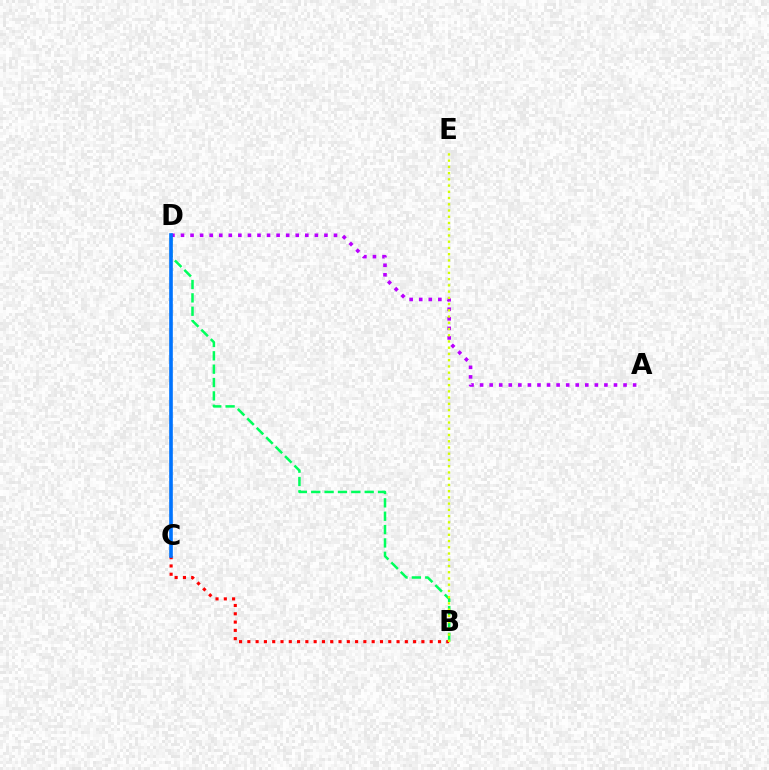{('B', 'D'): [{'color': '#00ff5c', 'line_style': 'dashed', 'thickness': 1.81}], ('A', 'D'): [{'color': '#b900ff', 'line_style': 'dotted', 'thickness': 2.6}], ('B', 'C'): [{'color': '#ff0000', 'line_style': 'dotted', 'thickness': 2.25}], ('C', 'D'): [{'color': '#0074ff', 'line_style': 'solid', 'thickness': 2.62}], ('B', 'E'): [{'color': '#d1ff00', 'line_style': 'dotted', 'thickness': 1.69}]}